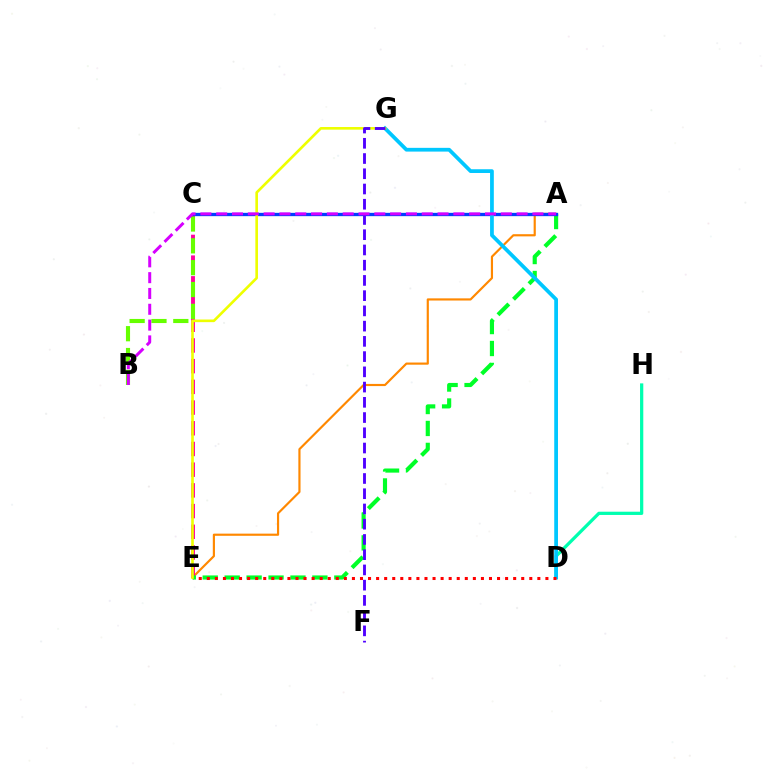{('A', 'E'): [{'color': '#ff8800', 'line_style': 'solid', 'thickness': 1.56}, {'color': '#00ff27', 'line_style': 'dashed', 'thickness': 2.98}], ('C', 'E'): [{'color': '#ff00a0', 'line_style': 'dashed', 'thickness': 2.81}], ('D', 'H'): [{'color': '#00ffaf', 'line_style': 'solid', 'thickness': 2.33}], ('B', 'C'): [{'color': '#66ff00', 'line_style': 'dashed', 'thickness': 2.97}], ('A', 'C'): [{'color': '#003fff', 'line_style': 'solid', 'thickness': 2.38}], ('D', 'G'): [{'color': '#00c7ff', 'line_style': 'solid', 'thickness': 2.7}], ('D', 'E'): [{'color': '#ff0000', 'line_style': 'dotted', 'thickness': 2.19}], ('E', 'G'): [{'color': '#eeff00', 'line_style': 'solid', 'thickness': 1.9}], ('F', 'G'): [{'color': '#4f00ff', 'line_style': 'dashed', 'thickness': 2.07}], ('A', 'B'): [{'color': '#d600ff', 'line_style': 'dashed', 'thickness': 2.15}]}